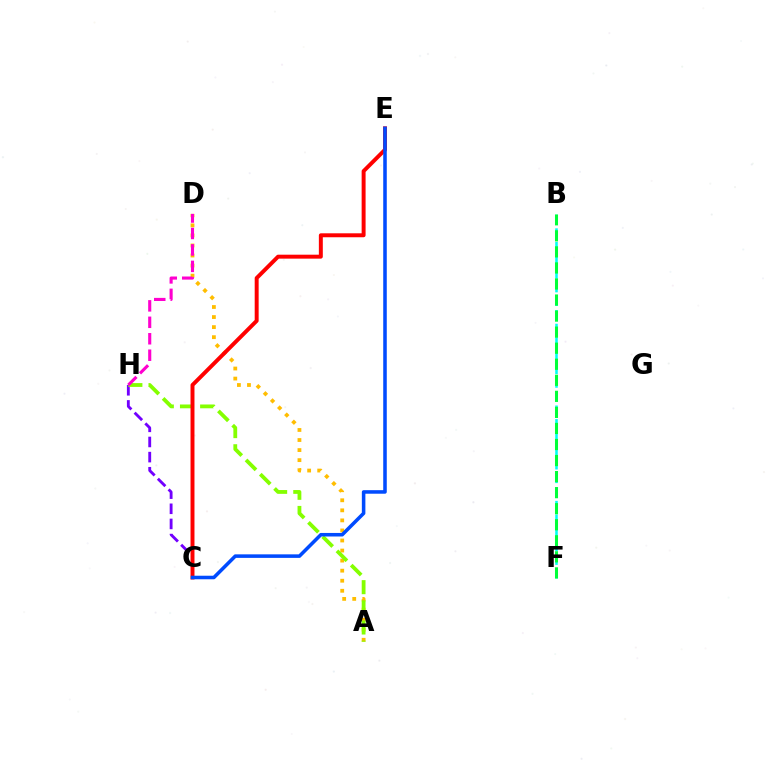{('B', 'F'): [{'color': '#00fff6', 'line_style': 'dashed', 'thickness': 1.85}, {'color': '#00ff39', 'line_style': 'dashed', 'thickness': 2.18}], ('A', 'D'): [{'color': '#ffbd00', 'line_style': 'dotted', 'thickness': 2.73}], ('C', 'H'): [{'color': '#7200ff', 'line_style': 'dashed', 'thickness': 2.06}], ('A', 'H'): [{'color': '#84ff00', 'line_style': 'dashed', 'thickness': 2.74}], ('D', 'H'): [{'color': '#ff00cf', 'line_style': 'dashed', 'thickness': 2.23}], ('C', 'E'): [{'color': '#ff0000', 'line_style': 'solid', 'thickness': 2.85}, {'color': '#004bff', 'line_style': 'solid', 'thickness': 2.55}]}